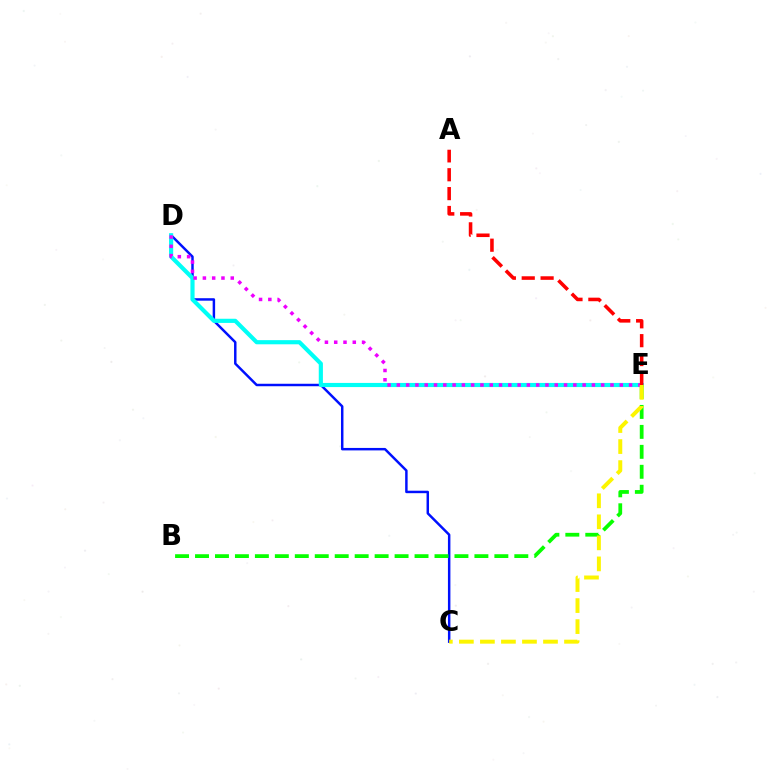{('C', 'D'): [{'color': '#0010ff', 'line_style': 'solid', 'thickness': 1.78}], ('D', 'E'): [{'color': '#00fff6', 'line_style': 'solid', 'thickness': 2.99}, {'color': '#ee00ff', 'line_style': 'dotted', 'thickness': 2.52}], ('B', 'E'): [{'color': '#08ff00', 'line_style': 'dashed', 'thickness': 2.71}], ('A', 'E'): [{'color': '#ff0000', 'line_style': 'dashed', 'thickness': 2.56}], ('C', 'E'): [{'color': '#fcf500', 'line_style': 'dashed', 'thickness': 2.86}]}